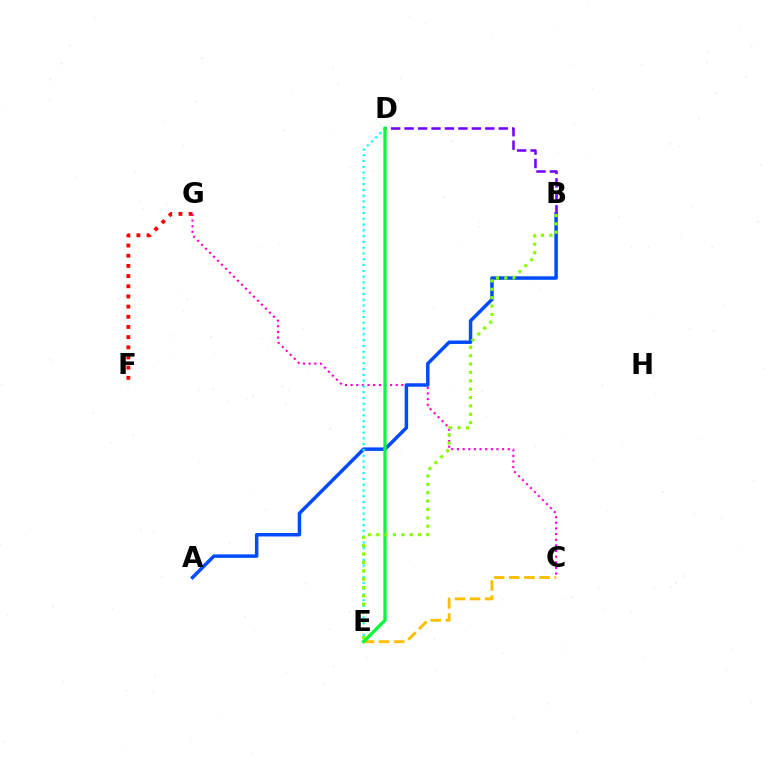{('C', 'G'): [{'color': '#ff00cf', 'line_style': 'dotted', 'thickness': 1.53}], ('A', 'B'): [{'color': '#004bff', 'line_style': 'solid', 'thickness': 2.51}], ('D', 'E'): [{'color': '#00fff6', 'line_style': 'dotted', 'thickness': 1.57}, {'color': '#00ff39', 'line_style': 'solid', 'thickness': 2.37}], ('F', 'G'): [{'color': '#ff0000', 'line_style': 'dotted', 'thickness': 2.76}], ('B', 'D'): [{'color': '#7200ff', 'line_style': 'dashed', 'thickness': 1.83}], ('C', 'E'): [{'color': '#ffbd00', 'line_style': 'dashed', 'thickness': 2.06}], ('B', 'E'): [{'color': '#84ff00', 'line_style': 'dotted', 'thickness': 2.27}]}